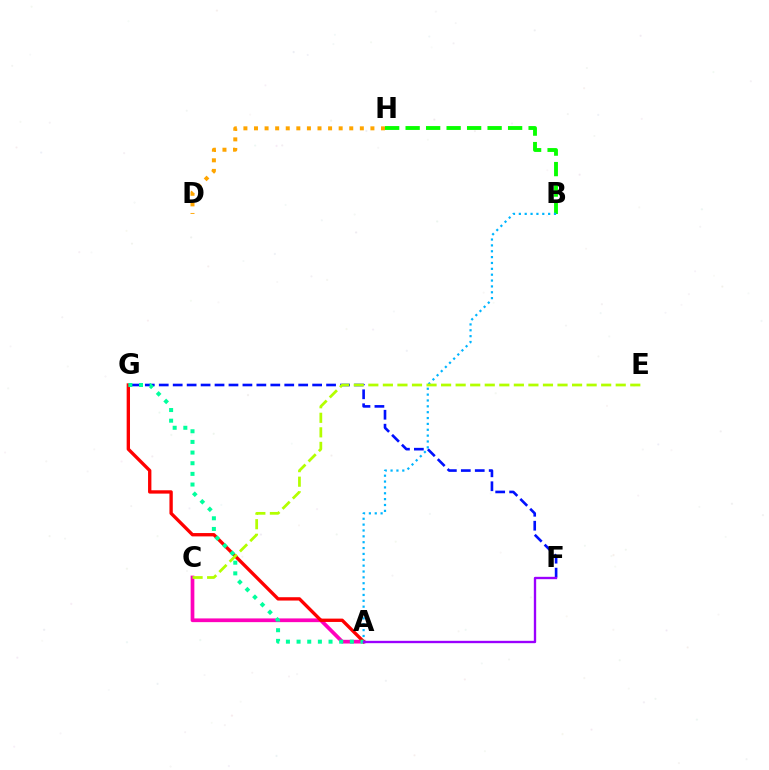{('F', 'G'): [{'color': '#0010ff', 'line_style': 'dashed', 'thickness': 1.89}], ('A', 'C'): [{'color': '#ff00bd', 'line_style': 'solid', 'thickness': 2.68}], ('B', 'H'): [{'color': '#08ff00', 'line_style': 'dashed', 'thickness': 2.78}], ('A', 'G'): [{'color': '#ff0000', 'line_style': 'solid', 'thickness': 2.41}, {'color': '#00ff9d', 'line_style': 'dotted', 'thickness': 2.89}], ('A', 'B'): [{'color': '#00b5ff', 'line_style': 'dotted', 'thickness': 1.59}], ('C', 'E'): [{'color': '#b3ff00', 'line_style': 'dashed', 'thickness': 1.98}], ('A', 'F'): [{'color': '#9b00ff', 'line_style': 'solid', 'thickness': 1.69}], ('D', 'H'): [{'color': '#ffa500', 'line_style': 'dotted', 'thickness': 2.88}]}